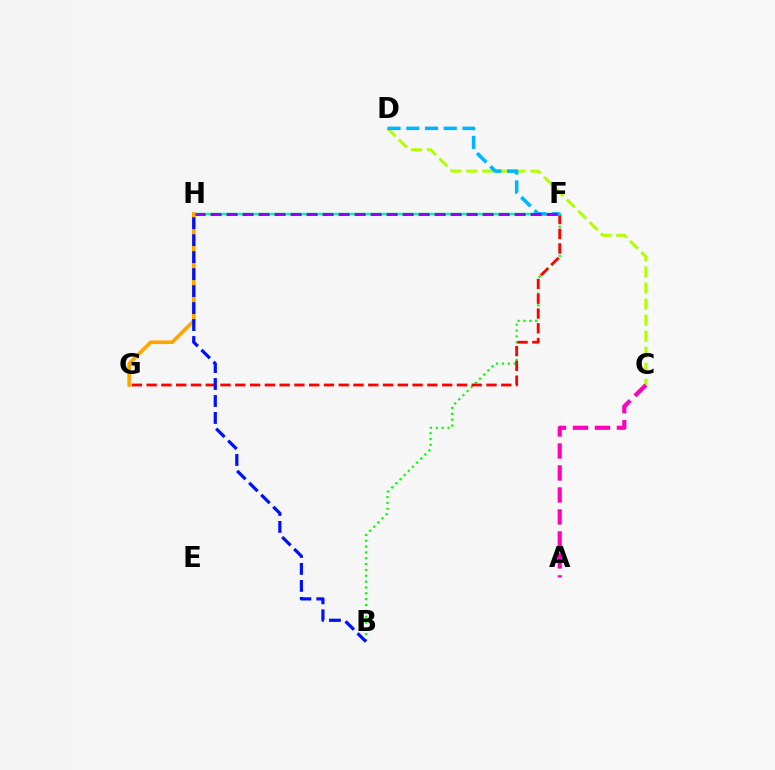{('C', 'D'): [{'color': '#b3ff00', 'line_style': 'dashed', 'thickness': 2.18}], ('B', 'F'): [{'color': '#08ff00', 'line_style': 'dotted', 'thickness': 1.59}], ('F', 'G'): [{'color': '#ff0000', 'line_style': 'dashed', 'thickness': 2.01}], ('F', 'H'): [{'color': '#00ff9d', 'line_style': 'solid', 'thickness': 1.76}, {'color': '#9b00ff', 'line_style': 'dashed', 'thickness': 2.17}], ('D', 'F'): [{'color': '#00b5ff', 'line_style': 'dashed', 'thickness': 2.54}], ('G', 'H'): [{'color': '#ffa500', 'line_style': 'solid', 'thickness': 2.6}], ('B', 'H'): [{'color': '#0010ff', 'line_style': 'dashed', 'thickness': 2.31}], ('A', 'C'): [{'color': '#ff00bd', 'line_style': 'dashed', 'thickness': 2.99}]}